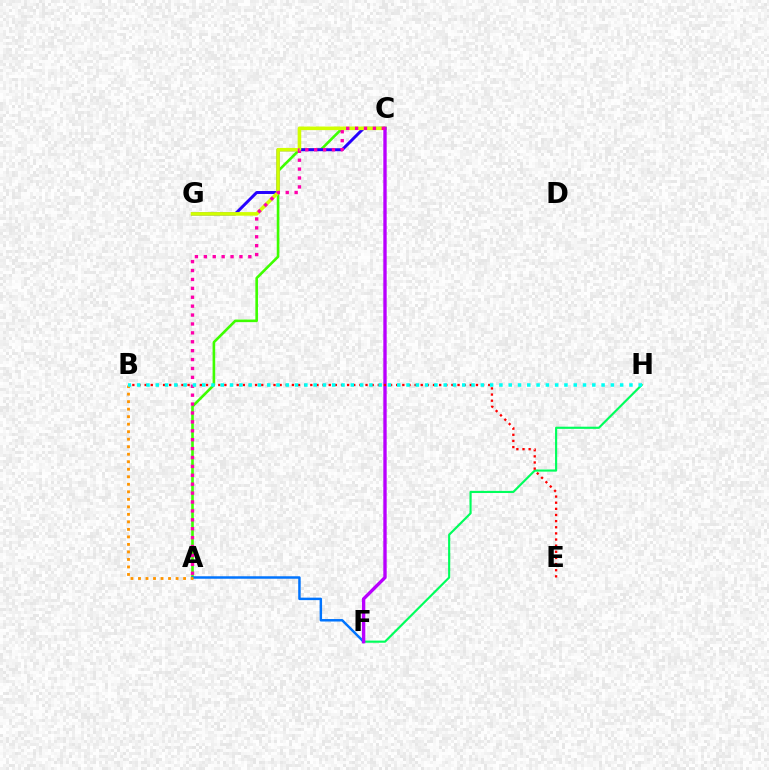{('A', 'C'): [{'color': '#3dff00', 'line_style': 'solid', 'thickness': 1.88}, {'color': '#ff00ac', 'line_style': 'dotted', 'thickness': 2.42}], ('C', 'G'): [{'color': '#2500ff', 'line_style': 'solid', 'thickness': 2.13}, {'color': '#d1ff00', 'line_style': 'solid', 'thickness': 2.58}], ('A', 'F'): [{'color': '#0074ff', 'line_style': 'solid', 'thickness': 1.78}], ('F', 'H'): [{'color': '#00ff5c', 'line_style': 'solid', 'thickness': 1.55}], ('C', 'F'): [{'color': '#b900ff', 'line_style': 'solid', 'thickness': 2.42}], ('B', 'E'): [{'color': '#ff0000', 'line_style': 'dotted', 'thickness': 1.67}], ('A', 'B'): [{'color': '#ff9400', 'line_style': 'dotted', 'thickness': 2.04}], ('B', 'H'): [{'color': '#00fff6', 'line_style': 'dotted', 'thickness': 2.52}]}